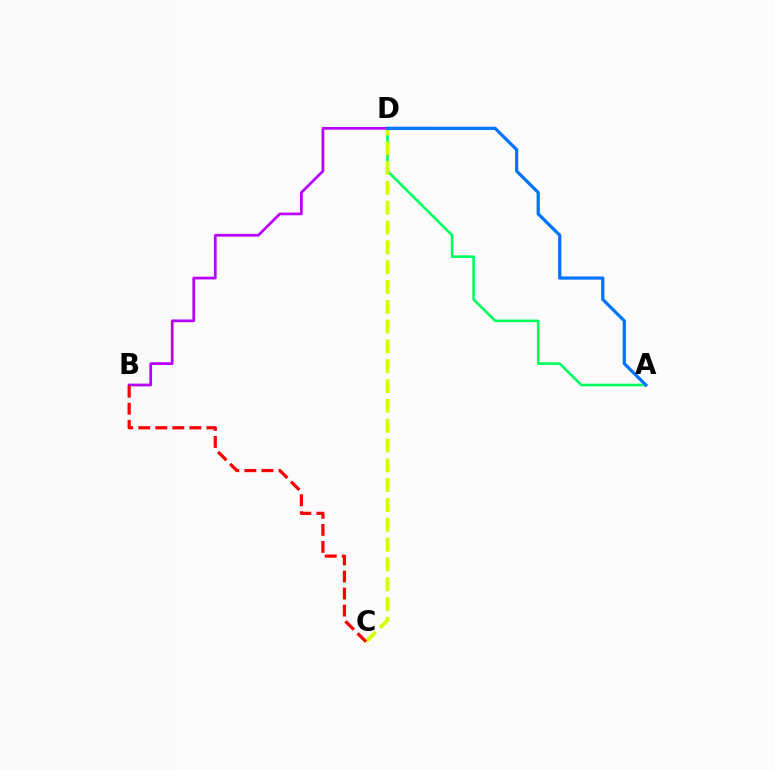{('A', 'D'): [{'color': '#00ff5c', 'line_style': 'solid', 'thickness': 1.86}, {'color': '#0074ff', 'line_style': 'solid', 'thickness': 2.32}], ('B', 'D'): [{'color': '#b900ff', 'line_style': 'solid', 'thickness': 1.97}], ('C', 'D'): [{'color': '#d1ff00', 'line_style': 'dashed', 'thickness': 2.69}], ('B', 'C'): [{'color': '#ff0000', 'line_style': 'dashed', 'thickness': 2.32}]}